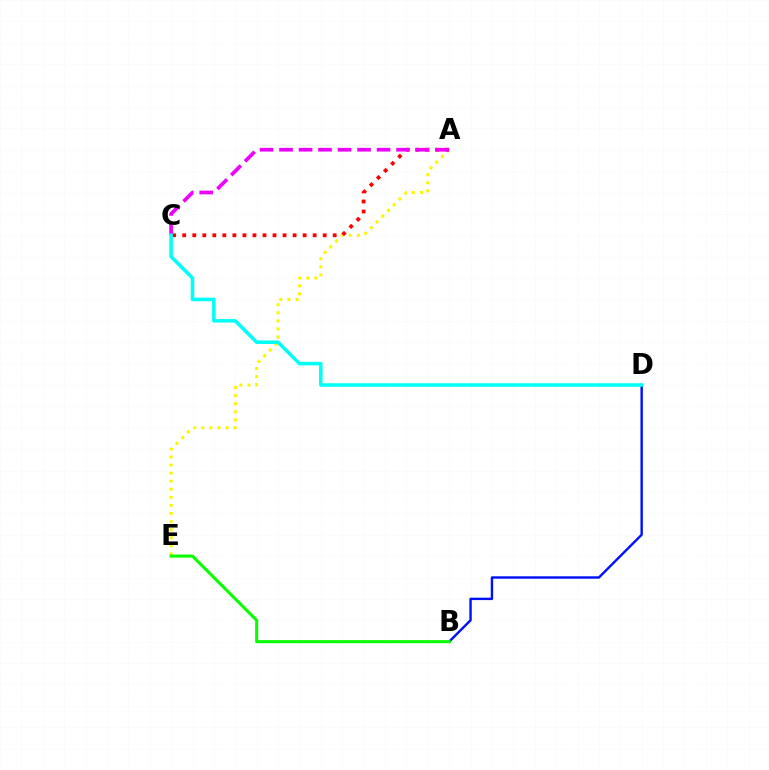{('A', 'E'): [{'color': '#fcf500', 'line_style': 'dotted', 'thickness': 2.19}], ('A', 'C'): [{'color': '#ff0000', 'line_style': 'dotted', 'thickness': 2.73}, {'color': '#ee00ff', 'line_style': 'dashed', 'thickness': 2.65}], ('B', 'D'): [{'color': '#0010ff', 'line_style': 'solid', 'thickness': 1.74}], ('B', 'E'): [{'color': '#08ff00', 'line_style': 'solid', 'thickness': 2.2}], ('C', 'D'): [{'color': '#00fff6', 'line_style': 'solid', 'thickness': 2.54}]}